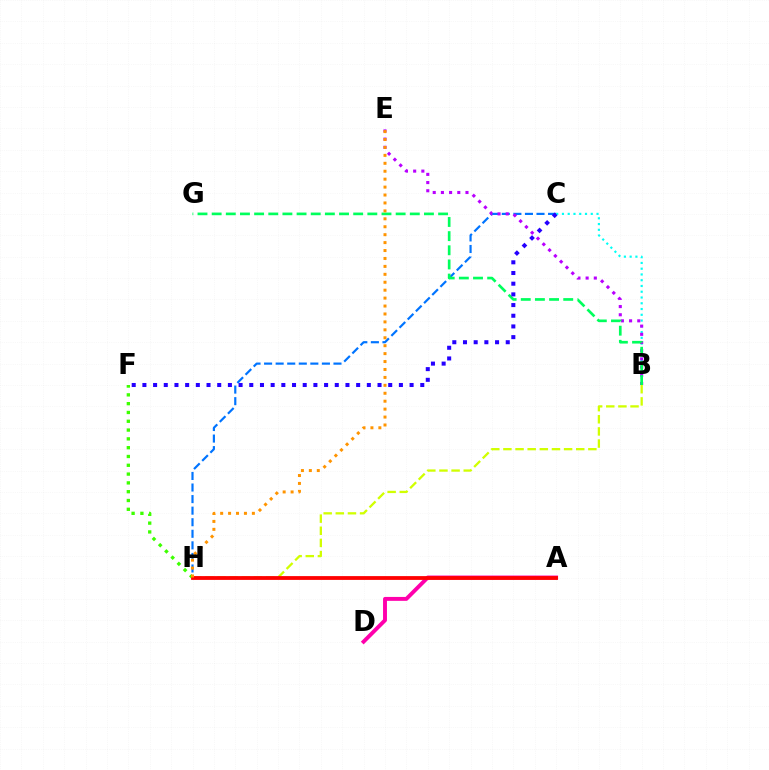{('C', 'H'): [{'color': '#0074ff', 'line_style': 'dashed', 'thickness': 1.57}], ('B', 'C'): [{'color': '#00fff6', 'line_style': 'dotted', 'thickness': 1.57}], ('B', 'E'): [{'color': '#b900ff', 'line_style': 'dotted', 'thickness': 2.22}], ('B', 'H'): [{'color': '#d1ff00', 'line_style': 'dashed', 'thickness': 1.65}], ('A', 'D'): [{'color': '#ff00ac', 'line_style': 'solid', 'thickness': 2.82}], ('F', 'H'): [{'color': '#3dff00', 'line_style': 'dotted', 'thickness': 2.39}], ('A', 'H'): [{'color': '#ff0000', 'line_style': 'solid', 'thickness': 2.73}], ('B', 'G'): [{'color': '#00ff5c', 'line_style': 'dashed', 'thickness': 1.92}], ('E', 'H'): [{'color': '#ff9400', 'line_style': 'dotted', 'thickness': 2.15}], ('C', 'F'): [{'color': '#2500ff', 'line_style': 'dotted', 'thickness': 2.9}]}